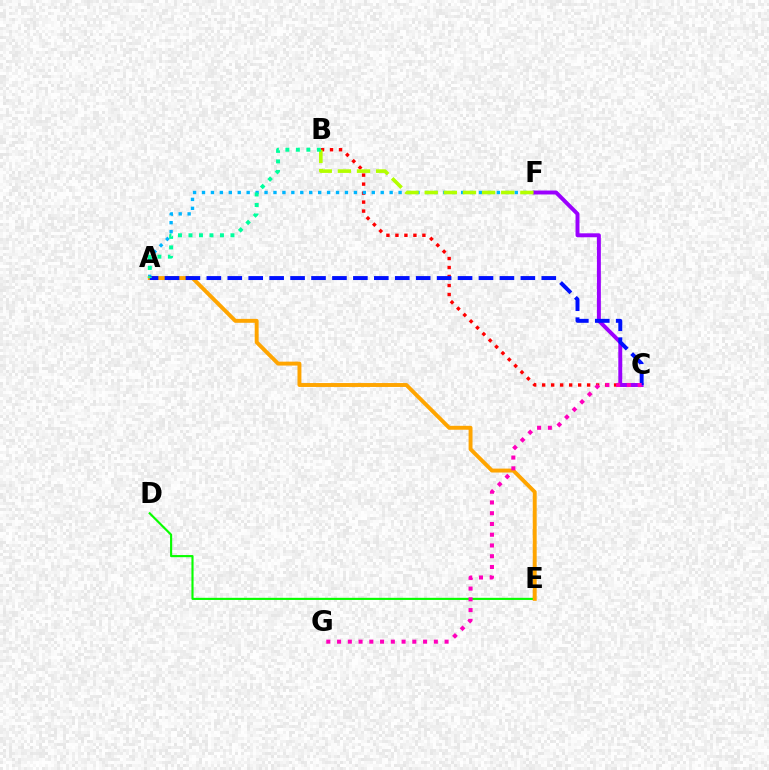{('B', 'C'): [{'color': '#ff0000', 'line_style': 'dotted', 'thickness': 2.44}], ('A', 'F'): [{'color': '#00b5ff', 'line_style': 'dotted', 'thickness': 2.43}], ('D', 'E'): [{'color': '#08ff00', 'line_style': 'solid', 'thickness': 1.54}], ('C', 'F'): [{'color': '#9b00ff', 'line_style': 'solid', 'thickness': 2.83}], ('A', 'E'): [{'color': '#ffa500', 'line_style': 'solid', 'thickness': 2.82}], ('A', 'C'): [{'color': '#0010ff', 'line_style': 'dashed', 'thickness': 2.84}], ('C', 'G'): [{'color': '#ff00bd', 'line_style': 'dotted', 'thickness': 2.92}], ('B', 'F'): [{'color': '#b3ff00', 'line_style': 'dashed', 'thickness': 2.6}], ('A', 'B'): [{'color': '#00ff9d', 'line_style': 'dotted', 'thickness': 2.85}]}